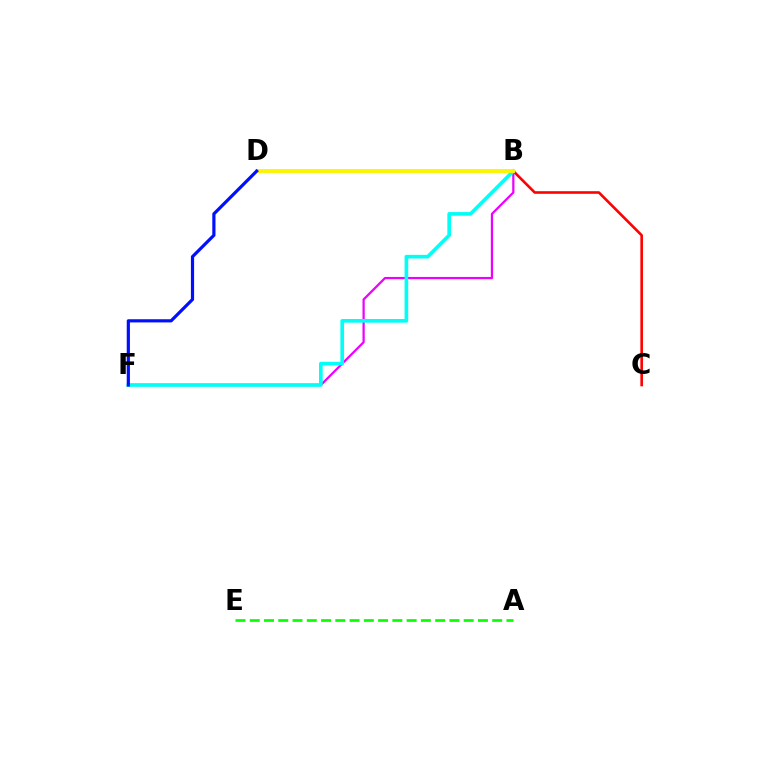{('B', 'C'): [{'color': '#ff0000', 'line_style': 'solid', 'thickness': 1.88}], ('A', 'E'): [{'color': '#08ff00', 'line_style': 'dashed', 'thickness': 1.94}], ('B', 'F'): [{'color': '#ee00ff', 'line_style': 'solid', 'thickness': 1.61}, {'color': '#00fff6', 'line_style': 'solid', 'thickness': 2.62}], ('B', 'D'): [{'color': '#fcf500', 'line_style': 'solid', 'thickness': 2.77}], ('D', 'F'): [{'color': '#0010ff', 'line_style': 'solid', 'thickness': 2.3}]}